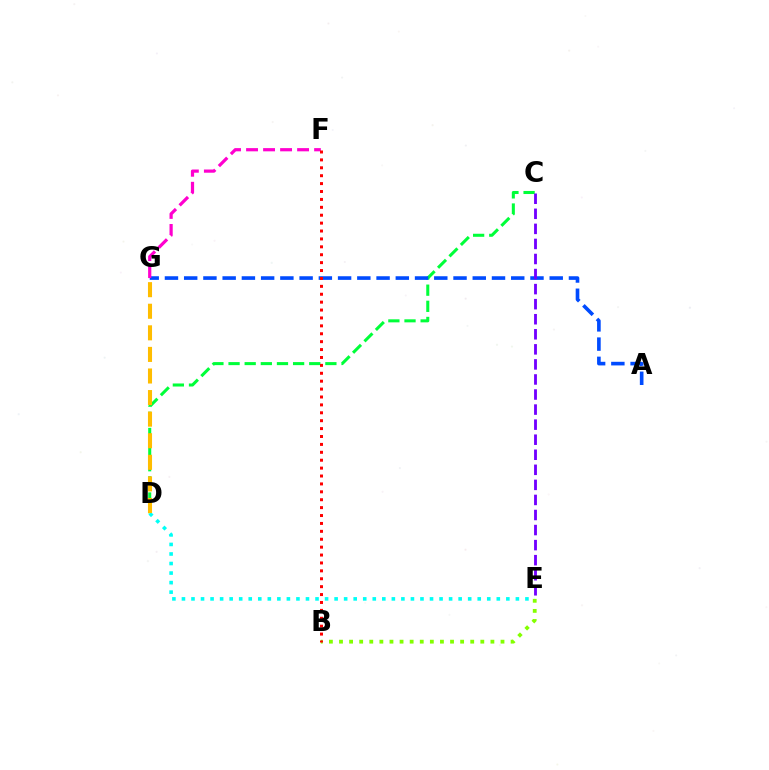{('C', 'D'): [{'color': '#00ff39', 'line_style': 'dashed', 'thickness': 2.19}], ('A', 'G'): [{'color': '#004bff', 'line_style': 'dashed', 'thickness': 2.61}], ('C', 'E'): [{'color': '#7200ff', 'line_style': 'dashed', 'thickness': 2.05}], ('B', 'E'): [{'color': '#84ff00', 'line_style': 'dotted', 'thickness': 2.74}], ('F', 'G'): [{'color': '#ff00cf', 'line_style': 'dashed', 'thickness': 2.31}], ('B', 'F'): [{'color': '#ff0000', 'line_style': 'dotted', 'thickness': 2.15}], ('D', 'E'): [{'color': '#00fff6', 'line_style': 'dotted', 'thickness': 2.59}], ('D', 'G'): [{'color': '#ffbd00', 'line_style': 'dashed', 'thickness': 2.93}]}